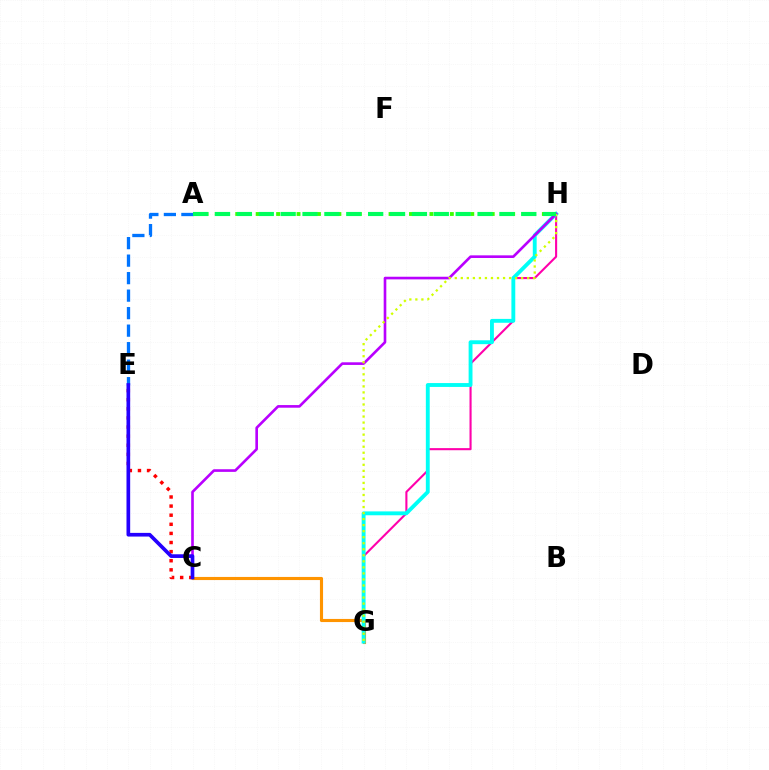{('G', 'H'): [{'color': '#ff00ac', 'line_style': 'solid', 'thickness': 1.51}, {'color': '#00fff6', 'line_style': 'solid', 'thickness': 2.79}, {'color': '#d1ff00', 'line_style': 'dotted', 'thickness': 1.64}], ('C', 'E'): [{'color': '#ff0000', 'line_style': 'dotted', 'thickness': 2.47}, {'color': '#2500ff', 'line_style': 'solid', 'thickness': 2.65}], ('A', 'E'): [{'color': '#0074ff', 'line_style': 'dashed', 'thickness': 2.38}], ('C', 'G'): [{'color': '#ff9400', 'line_style': 'solid', 'thickness': 2.25}], ('A', 'H'): [{'color': '#3dff00', 'line_style': 'dotted', 'thickness': 2.78}, {'color': '#00ff5c', 'line_style': 'dashed', 'thickness': 2.97}], ('C', 'H'): [{'color': '#b900ff', 'line_style': 'solid', 'thickness': 1.9}]}